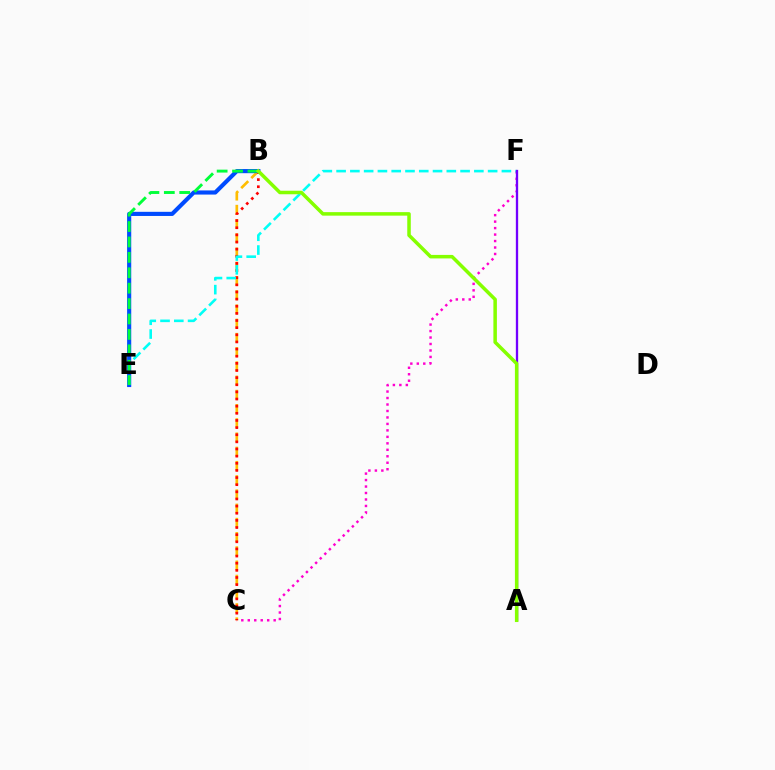{('B', 'C'): [{'color': '#ffbd00', 'line_style': 'dashed', 'thickness': 1.93}, {'color': '#ff0000', 'line_style': 'dotted', 'thickness': 1.94}], ('C', 'F'): [{'color': '#ff00cf', 'line_style': 'dotted', 'thickness': 1.76}], ('B', 'E'): [{'color': '#004bff', 'line_style': 'solid', 'thickness': 2.98}, {'color': '#00ff39', 'line_style': 'dashed', 'thickness': 2.09}], ('E', 'F'): [{'color': '#00fff6', 'line_style': 'dashed', 'thickness': 1.87}], ('A', 'F'): [{'color': '#7200ff', 'line_style': 'solid', 'thickness': 1.67}], ('A', 'B'): [{'color': '#84ff00', 'line_style': 'solid', 'thickness': 2.53}]}